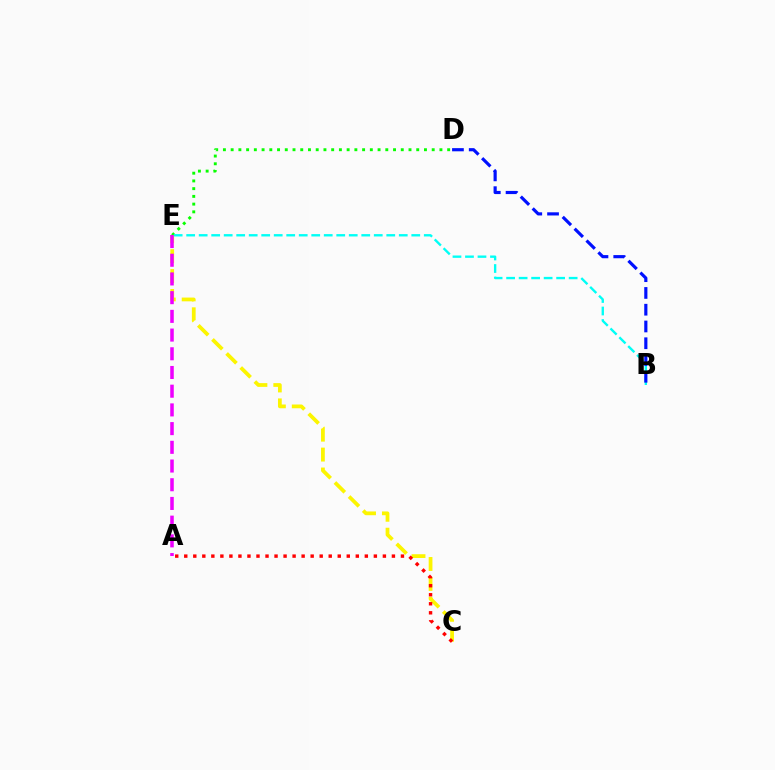{('D', 'E'): [{'color': '#08ff00', 'line_style': 'dotted', 'thickness': 2.1}], ('B', 'E'): [{'color': '#00fff6', 'line_style': 'dashed', 'thickness': 1.7}], ('C', 'E'): [{'color': '#fcf500', 'line_style': 'dashed', 'thickness': 2.71}], ('B', 'D'): [{'color': '#0010ff', 'line_style': 'dashed', 'thickness': 2.28}], ('A', 'E'): [{'color': '#ee00ff', 'line_style': 'dashed', 'thickness': 2.54}], ('A', 'C'): [{'color': '#ff0000', 'line_style': 'dotted', 'thickness': 2.45}]}